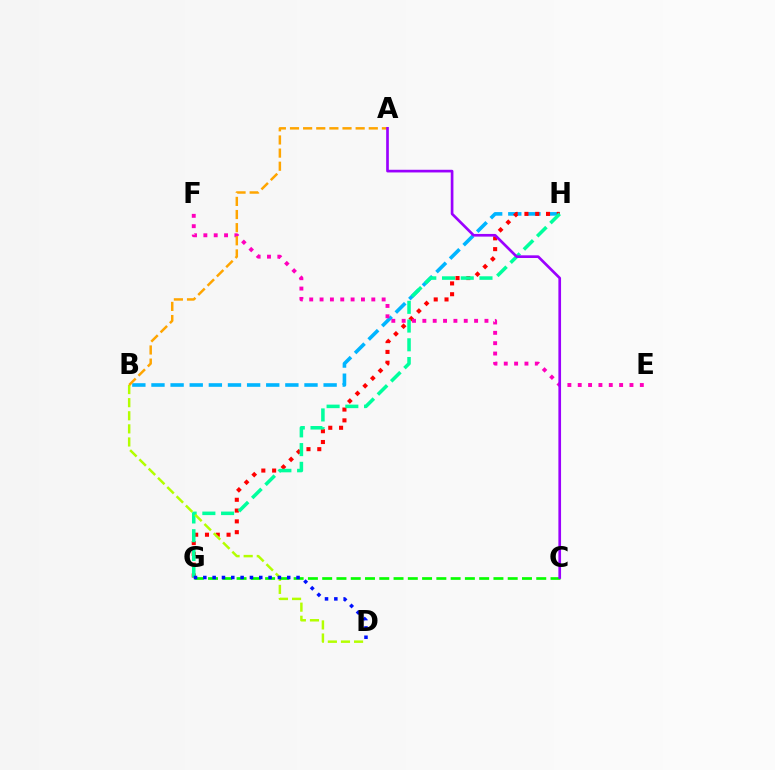{('B', 'H'): [{'color': '#00b5ff', 'line_style': 'dashed', 'thickness': 2.6}], ('G', 'H'): [{'color': '#ff0000', 'line_style': 'dotted', 'thickness': 2.93}, {'color': '#00ff9d', 'line_style': 'dashed', 'thickness': 2.54}], ('E', 'F'): [{'color': '#ff00bd', 'line_style': 'dotted', 'thickness': 2.81}], ('B', 'D'): [{'color': '#b3ff00', 'line_style': 'dashed', 'thickness': 1.78}], ('C', 'G'): [{'color': '#08ff00', 'line_style': 'dashed', 'thickness': 1.94}], ('D', 'G'): [{'color': '#0010ff', 'line_style': 'dotted', 'thickness': 2.53}], ('A', 'B'): [{'color': '#ffa500', 'line_style': 'dashed', 'thickness': 1.78}], ('A', 'C'): [{'color': '#9b00ff', 'line_style': 'solid', 'thickness': 1.93}]}